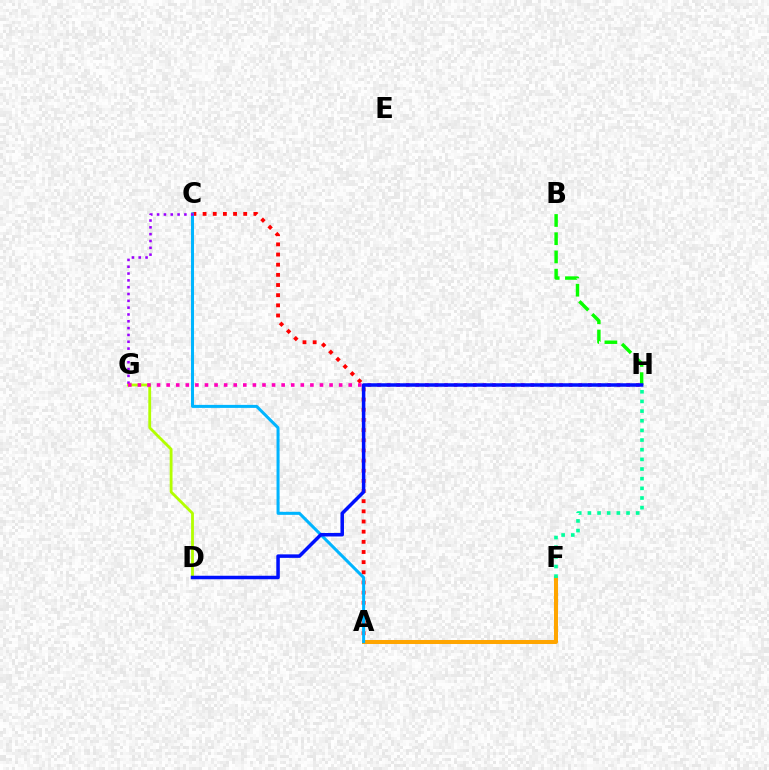{('A', 'C'): [{'color': '#ff0000', 'line_style': 'dotted', 'thickness': 2.76}, {'color': '#00b5ff', 'line_style': 'solid', 'thickness': 2.18}], ('A', 'F'): [{'color': '#ffa500', 'line_style': 'solid', 'thickness': 2.88}], ('B', 'H'): [{'color': '#08ff00', 'line_style': 'dashed', 'thickness': 2.48}], ('D', 'G'): [{'color': '#b3ff00', 'line_style': 'solid', 'thickness': 2.03}], ('C', 'G'): [{'color': '#9b00ff', 'line_style': 'dotted', 'thickness': 1.85}], ('G', 'H'): [{'color': '#ff00bd', 'line_style': 'dotted', 'thickness': 2.6}], ('D', 'H'): [{'color': '#0010ff', 'line_style': 'solid', 'thickness': 2.52}], ('F', 'H'): [{'color': '#00ff9d', 'line_style': 'dotted', 'thickness': 2.62}]}